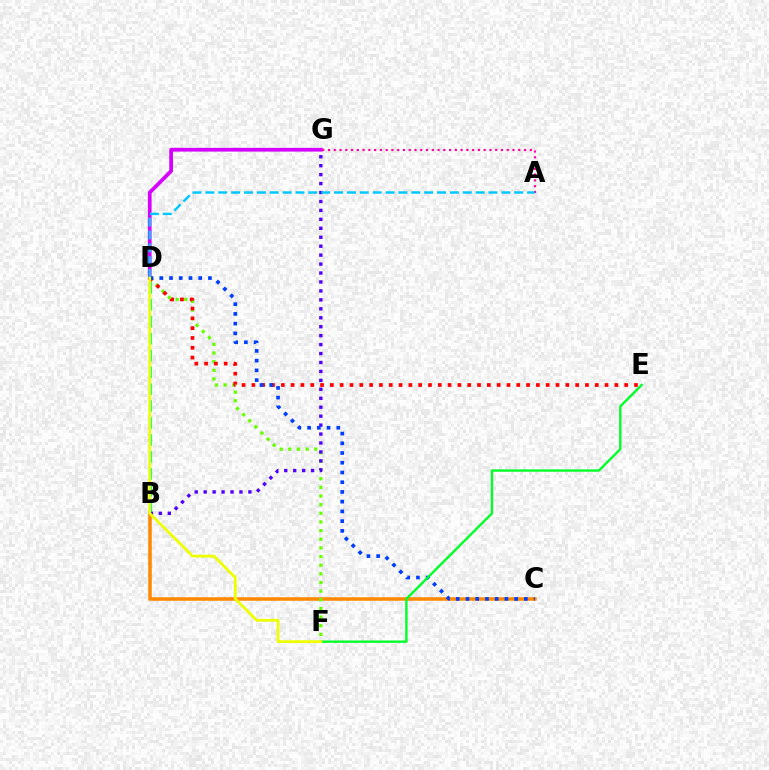{('D', 'G'): [{'color': '#d600ff', 'line_style': 'solid', 'thickness': 2.69}], ('B', 'C'): [{'color': '#ff8800', 'line_style': 'solid', 'thickness': 2.53}], ('B', 'D'): [{'color': '#00ffaf', 'line_style': 'dashed', 'thickness': 2.3}], ('D', 'F'): [{'color': '#66ff00', 'line_style': 'dotted', 'thickness': 2.35}, {'color': '#eeff00', 'line_style': 'solid', 'thickness': 2.0}], ('A', 'G'): [{'color': '#ff00a0', 'line_style': 'dotted', 'thickness': 1.57}], ('B', 'G'): [{'color': '#4f00ff', 'line_style': 'dotted', 'thickness': 2.43}], ('D', 'E'): [{'color': '#ff0000', 'line_style': 'dotted', 'thickness': 2.67}], ('C', 'D'): [{'color': '#003fff', 'line_style': 'dotted', 'thickness': 2.64}], ('E', 'F'): [{'color': '#00ff27', 'line_style': 'solid', 'thickness': 1.7}], ('A', 'D'): [{'color': '#00c7ff', 'line_style': 'dashed', 'thickness': 1.75}]}